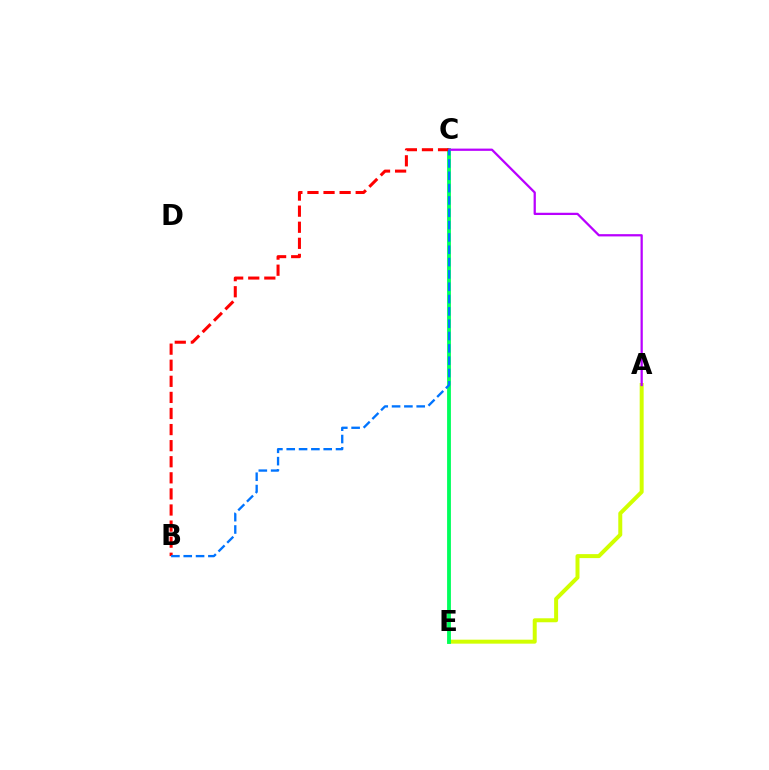{('A', 'E'): [{'color': '#d1ff00', 'line_style': 'solid', 'thickness': 2.86}], ('C', 'E'): [{'color': '#00ff5c', 'line_style': 'solid', 'thickness': 2.76}], ('B', 'C'): [{'color': '#ff0000', 'line_style': 'dashed', 'thickness': 2.19}, {'color': '#0074ff', 'line_style': 'dashed', 'thickness': 1.67}], ('A', 'C'): [{'color': '#b900ff', 'line_style': 'solid', 'thickness': 1.62}]}